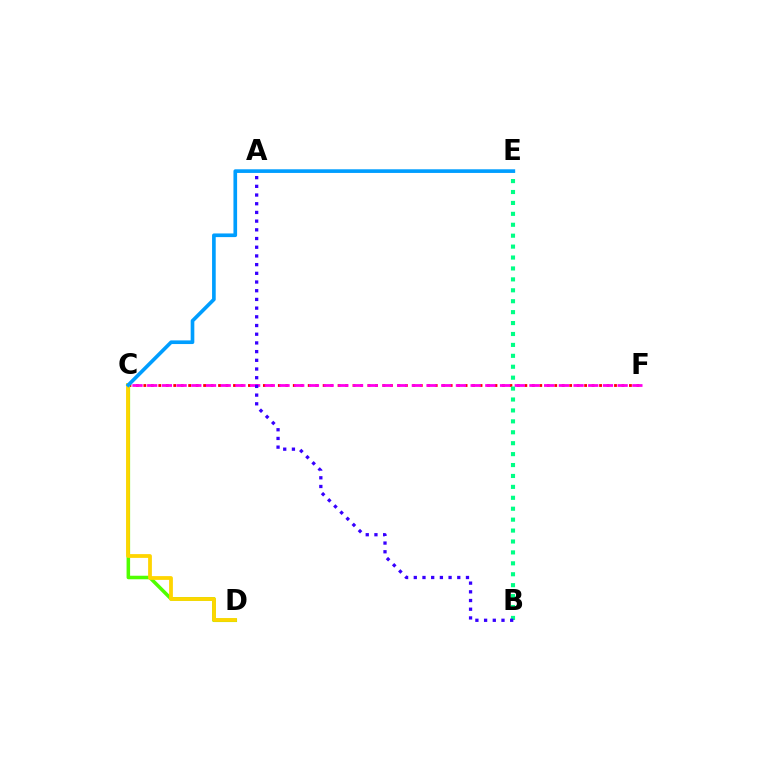{('C', 'F'): [{'color': '#ff0000', 'line_style': 'dotted', 'thickness': 2.03}, {'color': '#ff00ed', 'line_style': 'dashed', 'thickness': 2.0}], ('C', 'D'): [{'color': '#4fff00', 'line_style': 'solid', 'thickness': 2.55}, {'color': '#ffd500', 'line_style': 'solid', 'thickness': 2.72}], ('B', 'E'): [{'color': '#00ff86', 'line_style': 'dotted', 'thickness': 2.97}], ('A', 'B'): [{'color': '#3700ff', 'line_style': 'dotted', 'thickness': 2.36}], ('C', 'E'): [{'color': '#009eff', 'line_style': 'solid', 'thickness': 2.63}]}